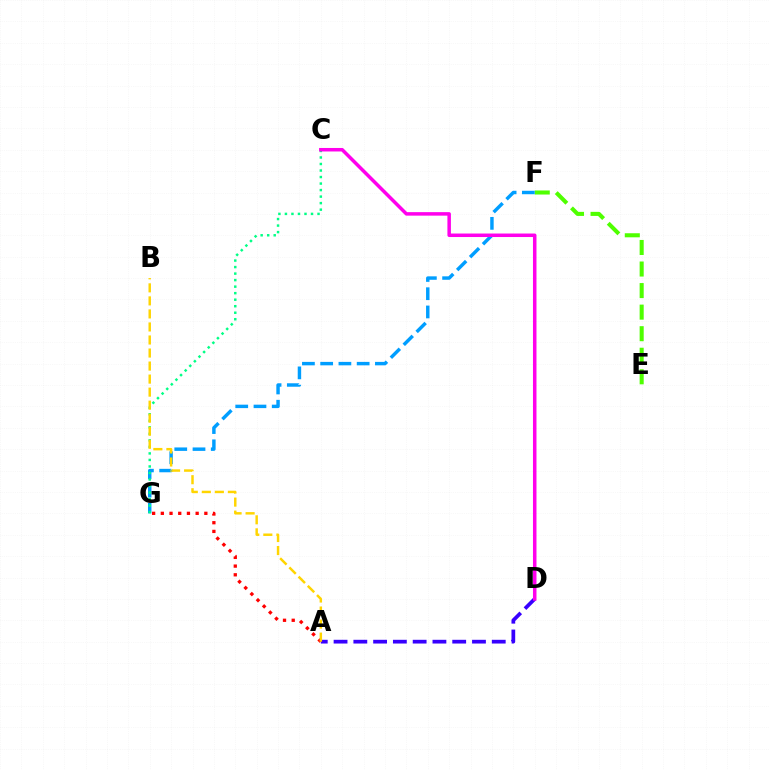{('E', 'F'): [{'color': '#4fff00', 'line_style': 'dashed', 'thickness': 2.93}], ('F', 'G'): [{'color': '#009eff', 'line_style': 'dashed', 'thickness': 2.48}], ('C', 'G'): [{'color': '#00ff86', 'line_style': 'dotted', 'thickness': 1.77}], ('A', 'D'): [{'color': '#3700ff', 'line_style': 'dashed', 'thickness': 2.69}], ('A', 'G'): [{'color': '#ff0000', 'line_style': 'dotted', 'thickness': 2.37}], ('A', 'B'): [{'color': '#ffd500', 'line_style': 'dashed', 'thickness': 1.77}], ('C', 'D'): [{'color': '#ff00ed', 'line_style': 'solid', 'thickness': 2.52}]}